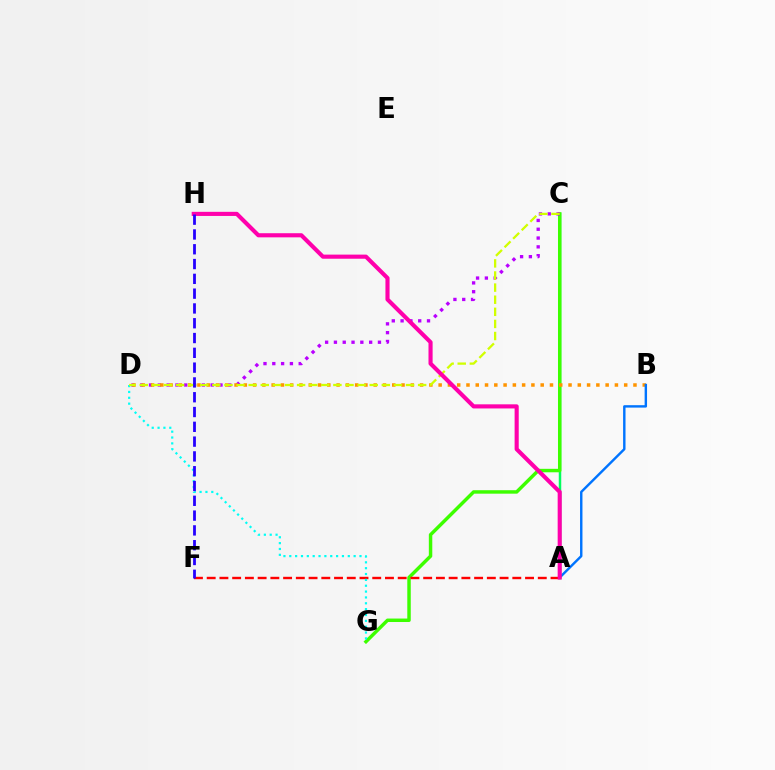{('A', 'C'): [{'color': '#00ff5c', 'line_style': 'solid', 'thickness': 1.79}], ('C', 'G'): [{'color': '#3dff00', 'line_style': 'solid', 'thickness': 2.49}], ('A', 'F'): [{'color': '#ff0000', 'line_style': 'dashed', 'thickness': 1.73}], ('C', 'D'): [{'color': '#b900ff', 'line_style': 'dotted', 'thickness': 2.39}, {'color': '#d1ff00', 'line_style': 'dashed', 'thickness': 1.64}], ('B', 'D'): [{'color': '#ff9400', 'line_style': 'dotted', 'thickness': 2.52}], ('D', 'G'): [{'color': '#00fff6', 'line_style': 'dotted', 'thickness': 1.59}], ('A', 'B'): [{'color': '#0074ff', 'line_style': 'solid', 'thickness': 1.74}], ('A', 'H'): [{'color': '#ff00ac', 'line_style': 'solid', 'thickness': 2.96}], ('F', 'H'): [{'color': '#2500ff', 'line_style': 'dashed', 'thickness': 2.01}]}